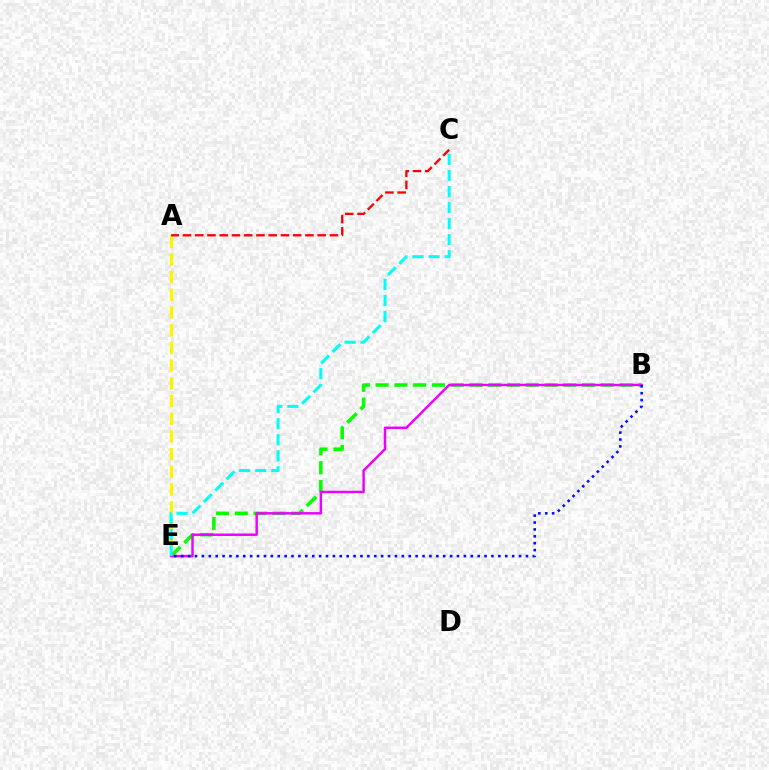{('B', 'E'): [{'color': '#08ff00', 'line_style': 'dashed', 'thickness': 2.55}, {'color': '#ee00ff', 'line_style': 'solid', 'thickness': 1.77}, {'color': '#0010ff', 'line_style': 'dotted', 'thickness': 1.87}], ('A', 'E'): [{'color': '#fcf500', 'line_style': 'dashed', 'thickness': 2.41}], ('A', 'C'): [{'color': '#ff0000', 'line_style': 'dashed', 'thickness': 1.66}], ('C', 'E'): [{'color': '#00fff6', 'line_style': 'dashed', 'thickness': 2.18}]}